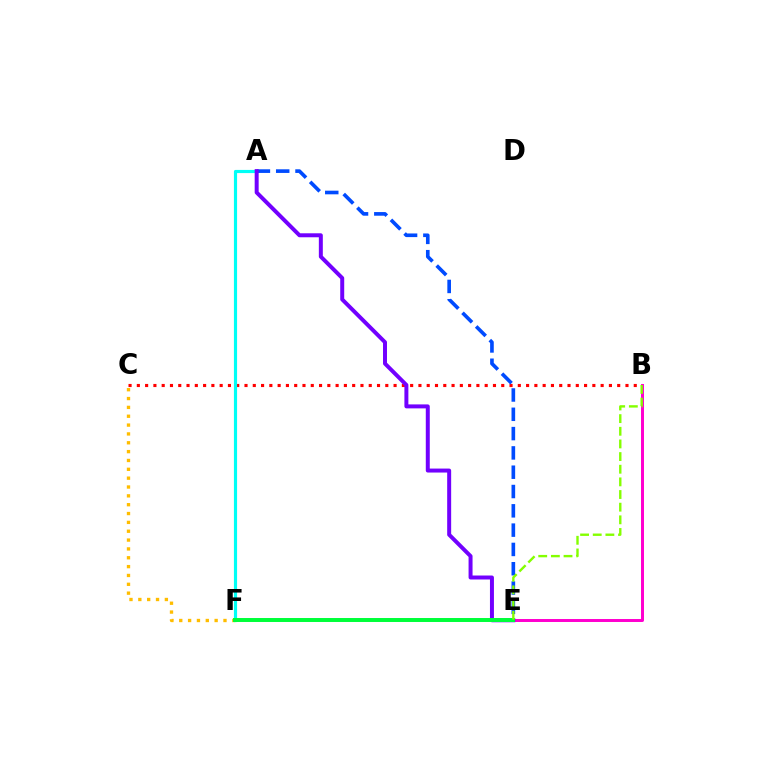{('B', 'C'): [{'color': '#ff0000', 'line_style': 'dotted', 'thickness': 2.25}], ('C', 'F'): [{'color': '#ffbd00', 'line_style': 'dotted', 'thickness': 2.4}], ('A', 'F'): [{'color': '#00fff6', 'line_style': 'solid', 'thickness': 2.28}], ('A', 'E'): [{'color': '#004bff', 'line_style': 'dashed', 'thickness': 2.62}, {'color': '#7200ff', 'line_style': 'solid', 'thickness': 2.86}], ('B', 'E'): [{'color': '#ff00cf', 'line_style': 'solid', 'thickness': 2.14}, {'color': '#84ff00', 'line_style': 'dashed', 'thickness': 1.72}], ('E', 'F'): [{'color': '#00ff39', 'line_style': 'solid', 'thickness': 2.86}]}